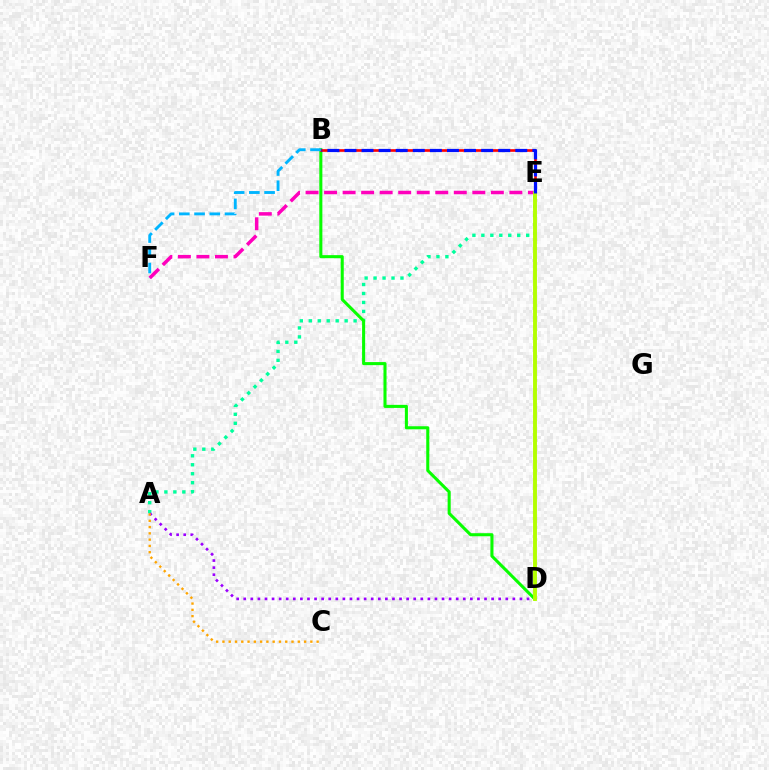{('E', 'F'): [{'color': '#ff00bd', 'line_style': 'dashed', 'thickness': 2.52}], ('A', 'E'): [{'color': '#00ff9d', 'line_style': 'dotted', 'thickness': 2.44}], ('B', 'D'): [{'color': '#08ff00', 'line_style': 'solid', 'thickness': 2.2}], ('A', 'D'): [{'color': '#9b00ff', 'line_style': 'dotted', 'thickness': 1.92}], ('B', 'E'): [{'color': '#ff0000', 'line_style': 'solid', 'thickness': 1.9}, {'color': '#0010ff', 'line_style': 'dashed', 'thickness': 2.32}], ('A', 'C'): [{'color': '#ffa500', 'line_style': 'dotted', 'thickness': 1.71}], ('B', 'F'): [{'color': '#00b5ff', 'line_style': 'dashed', 'thickness': 2.07}], ('D', 'E'): [{'color': '#b3ff00', 'line_style': 'solid', 'thickness': 2.8}]}